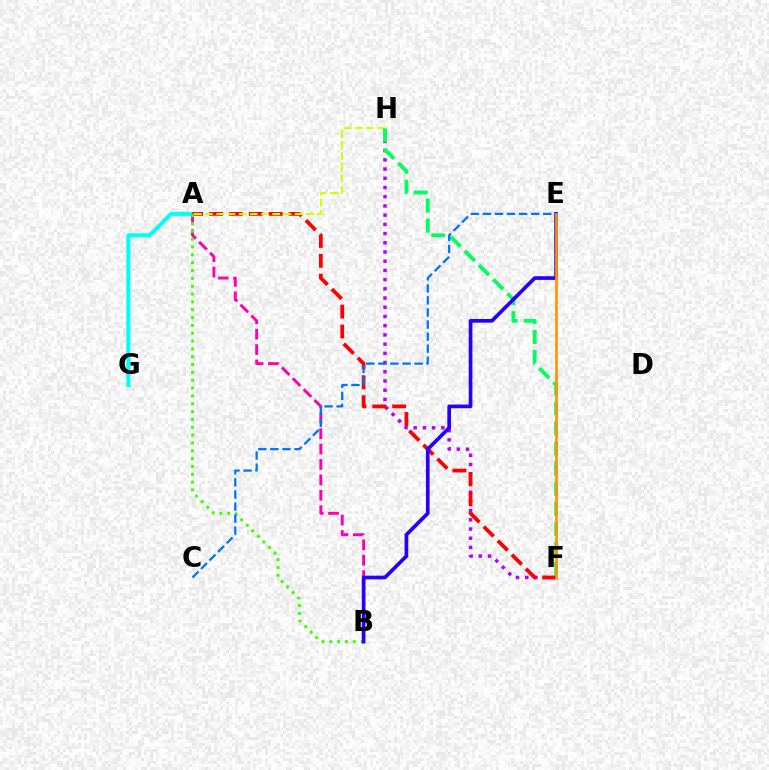{('A', 'G'): [{'color': '#00fff6', 'line_style': 'solid', 'thickness': 2.89}], ('A', 'B'): [{'color': '#ff00ac', 'line_style': 'dashed', 'thickness': 2.09}, {'color': '#3dff00', 'line_style': 'dotted', 'thickness': 2.13}], ('F', 'H'): [{'color': '#b900ff', 'line_style': 'dotted', 'thickness': 2.5}, {'color': '#00ff5c', 'line_style': 'dashed', 'thickness': 2.73}], ('A', 'F'): [{'color': '#ff0000', 'line_style': 'dashed', 'thickness': 2.7}], ('A', 'H'): [{'color': '#d1ff00', 'line_style': 'dashed', 'thickness': 1.52}], ('C', 'E'): [{'color': '#0074ff', 'line_style': 'dashed', 'thickness': 1.64}], ('B', 'E'): [{'color': '#2500ff', 'line_style': 'solid', 'thickness': 2.65}], ('E', 'F'): [{'color': '#ff9400', 'line_style': 'solid', 'thickness': 1.93}]}